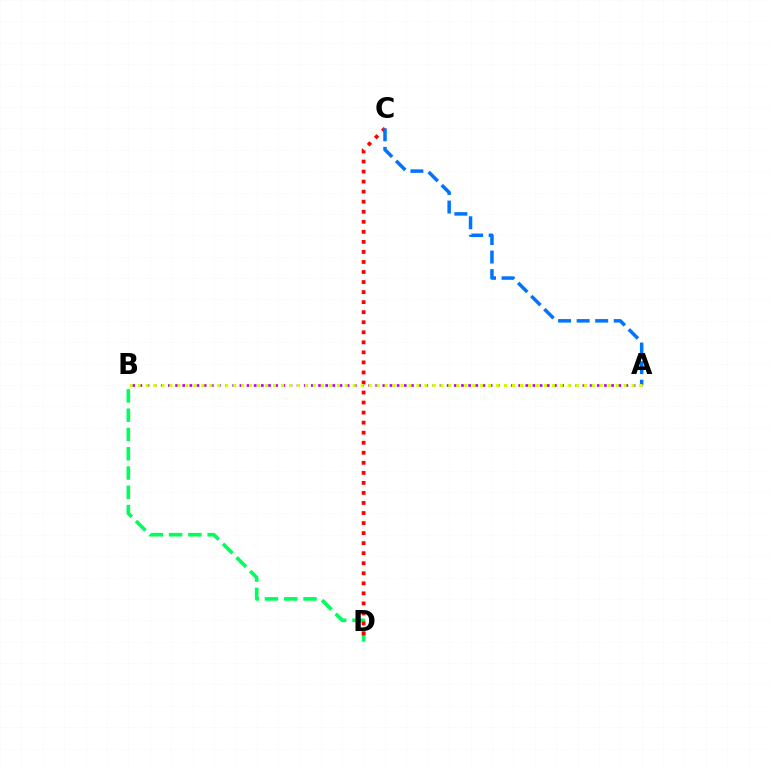{('A', 'B'): [{'color': '#b900ff', 'line_style': 'dotted', 'thickness': 1.94}, {'color': '#d1ff00', 'line_style': 'dotted', 'thickness': 2.16}], ('B', 'D'): [{'color': '#00ff5c', 'line_style': 'dashed', 'thickness': 2.62}], ('C', 'D'): [{'color': '#ff0000', 'line_style': 'dotted', 'thickness': 2.73}], ('A', 'C'): [{'color': '#0074ff', 'line_style': 'dashed', 'thickness': 2.52}]}